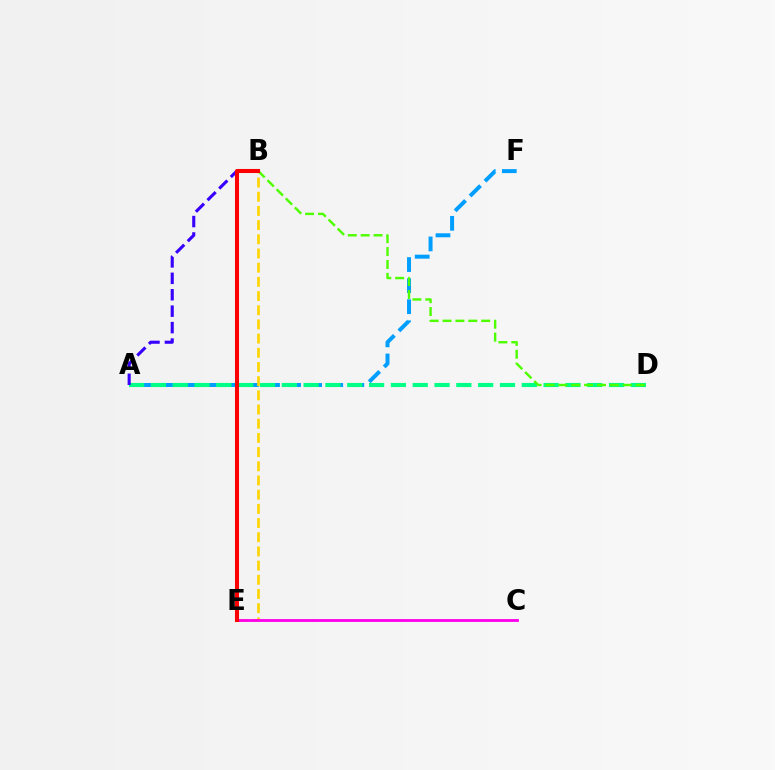{('A', 'F'): [{'color': '#009eff', 'line_style': 'dashed', 'thickness': 2.86}], ('A', 'D'): [{'color': '#00ff86', 'line_style': 'dashed', 'thickness': 2.96}], ('B', 'E'): [{'color': '#ffd500', 'line_style': 'dashed', 'thickness': 1.93}, {'color': '#ff0000', 'line_style': 'solid', 'thickness': 2.92}], ('A', 'B'): [{'color': '#3700ff', 'line_style': 'dashed', 'thickness': 2.23}], ('C', 'E'): [{'color': '#ff00ed', 'line_style': 'solid', 'thickness': 2.03}], ('B', 'D'): [{'color': '#4fff00', 'line_style': 'dashed', 'thickness': 1.75}]}